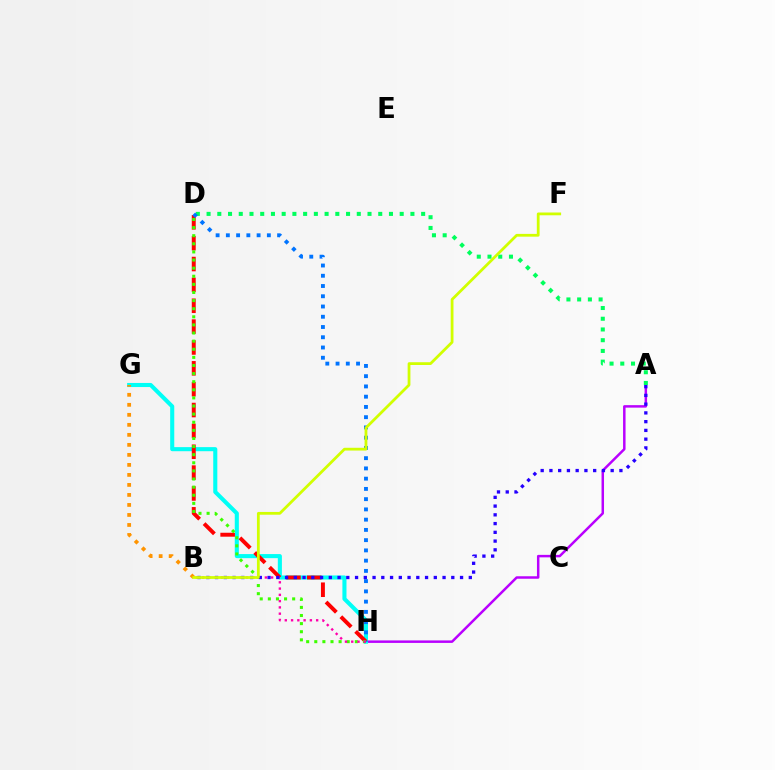{('A', 'H'): [{'color': '#b900ff', 'line_style': 'solid', 'thickness': 1.79}], ('A', 'D'): [{'color': '#00ff5c', 'line_style': 'dotted', 'thickness': 2.92}], ('G', 'H'): [{'color': '#00fff6', 'line_style': 'solid', 'thickness': 2.94}], ('D', 'H'): [{'color': '#ff0000', 'line_style': 'dashed', 'thickness': 2.83}, {'color': '#0074ff', 'line_style': 'dotted', 'thickness': 2.78}, {'color': '#3dff00', 'line_style': 'dotted', 'thickness': 2.2}], ('B', 'H'): [{'color': '#ff00ac', 'line_style': 'dotted', 'thickness': 1.7}], ('A', 'B'): [{'color': '#2500ff', 'line_style': 'dotted', 'thickness': 2.38}], ('B', 'G'): [{'color': '#ff9400', 'line_style': 'dotted', 'thickness': 2.72}], ('B', 'F'): [{'color': '#d1ff00', 'line_style': 'solid', 'thickness': 2.0}]}